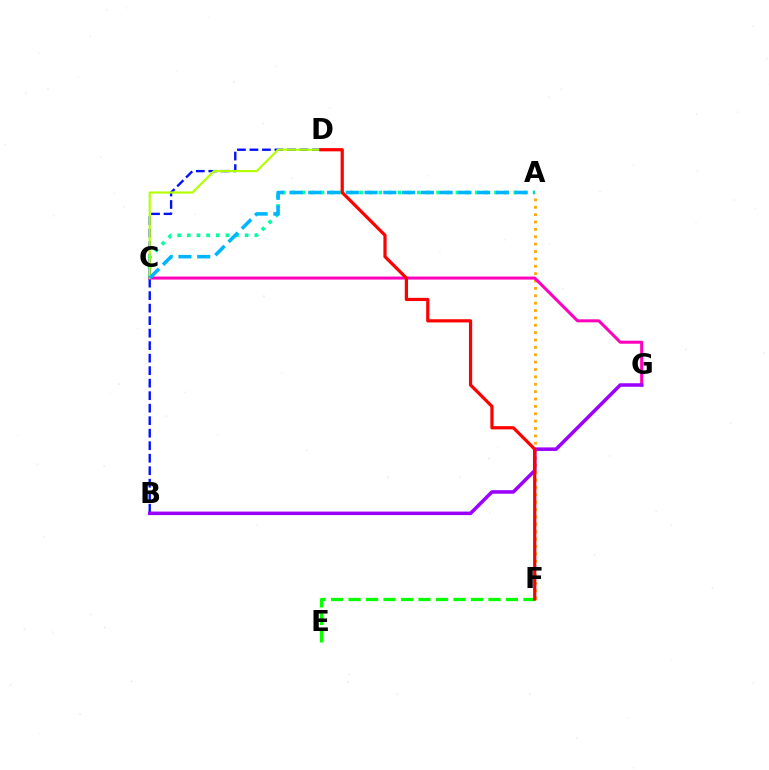{('B', 'D'): [{'color': '#0010ff', 'line_style': 'dashed', 'thickness': 1.7}], ('A', 'C'): [{'color': '#00ff9d', 'line_style': 'dotted', 'thickness': 2.62}, {'color': '#00b5ff', 'line_style': 'dashed', 'thickness': 2.55}], ('A', 'F'): [{'color': '#ffa500', 'line_style': 'dotted', 'thickness': 2.0}], ('C', 'G'): [{'color': '#ff00bd', 'line_style': 'solid', 'thickness': 2.17}], ('E', 'F'): [{'color': '#08ff00', 'line_style': 'dashed', 'thickness': 2.38}], ('B', 'G'): [{'color': '#9b00ff', 'line_style': 'solid', 'thickness': 2.54}], ('C', 'D'): [{'color': '#b3ff00', 'line_style': 'solid', 'thickness': 1.55}], ('D', 'F'): [{'color': '#ff0000', 'line_style': 'solid', 'thickness': 2.32}]}